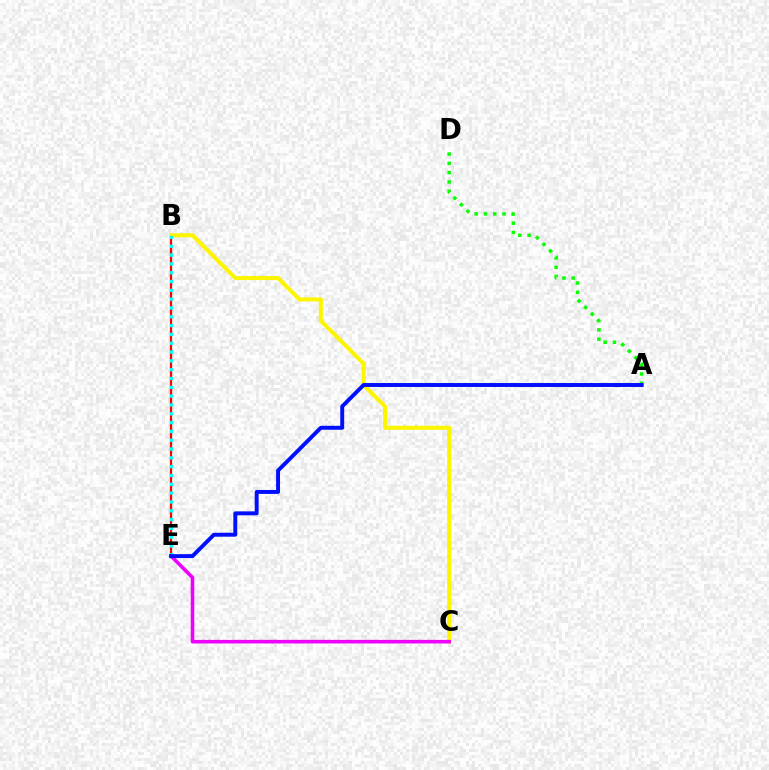{('A', 'D'): [{'color': '#08ff00', 'line_style': 'dotted', 'thickness': 2.52}], ('B', 'E'): [{'color': '#ff0000', 'line_style': 'solid', 'thickness': 1.61}, {'color': '#00fff6', 'line_style': 'dotted', 'thickness': 2.4}], ('B', 'C'): [{'color': '#fcf500', 'line_style': 'solid', 'thickness': 2.92}], ('C', 'E'): [{'color': '#ee00ff', 'line_style': 'solid', 'thickness': 2.57}], ('A', 'E'): [{'color': '#0010ff', 'line_style': 'solid', 'thickness': 2.83}]}